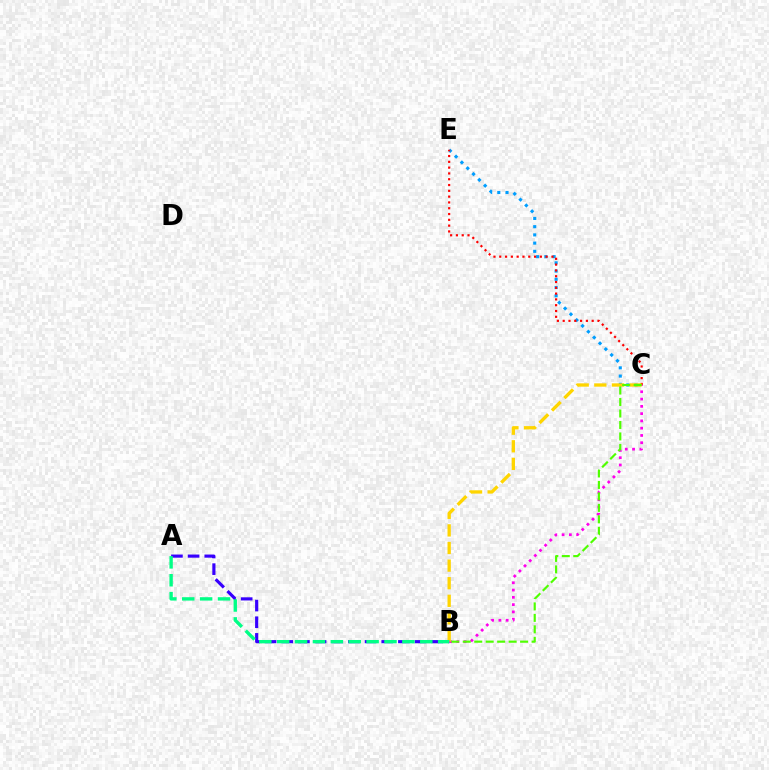{('B', 'C'): [{'color': '#ff00ed', 'line_style': 'dotted', 'thickness': 1.98}, {'color': '#ffd500', 'line_style': 'dashed', 'thickness': 2.39}, {'color': '#4fff00', 'line_style': 'dashed', 'thickness': 1.56}], ('C', 'E'): [{'color': '#009eff', 'line_style': 'dotted', 'thickness': 2.23}, {'color': '#ff0000', 'line_style': 'dotted', 'thickness': 1.58}], ('A', 'B'): [{'color': '#3700ff', 'line_style': 'dashed', 'thickness': 2.26}, {'color': '#00ff86', 'line_style': 'dashed', 'thickness': 2.43}]}